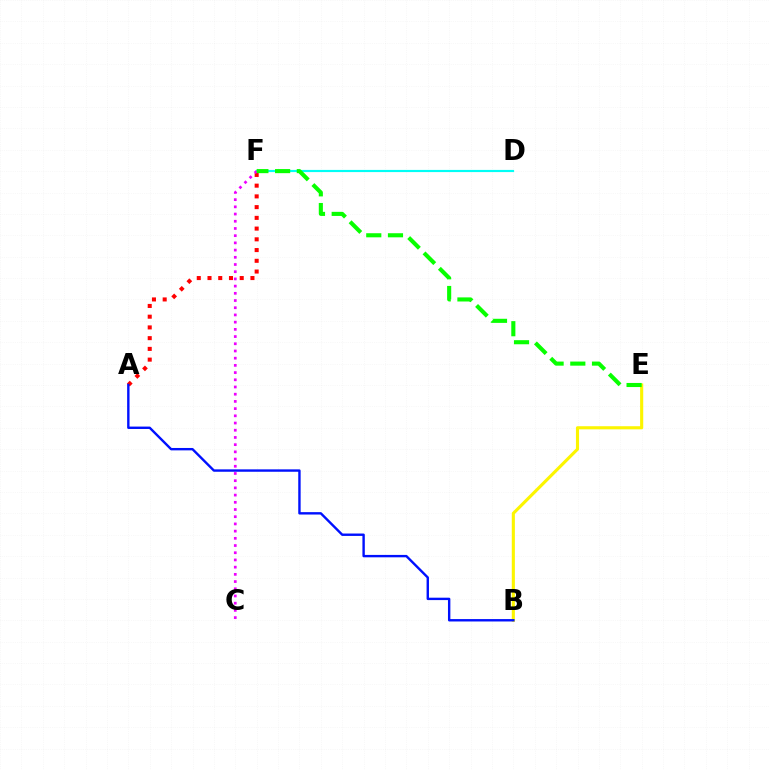{('D', 'F'): [{'color': '#00fff6', 'line_style': 'solid', 'thickness': 1.56}], ('B', 'E'): [{'color': '#fcf500', 'line_style': 'solid', 'thickness': 2.24}], ('A', 'F'): [{'color': '#ff0000', 'line_style': 'dotted', 'thickness': 2.92}], ('C', 'F'): [{'color': '#ee00ff', 'line_style': 'dotted', 'thickness': 1.96}], ('E', 'F'): [{'color': '#08ff00', 'line_style': 'dashed', 'thickness': 2.95}], ('A', 'B'): [{'color': '#0010ff', 'line_style': 'solid', 'thickness': 1.73}]}